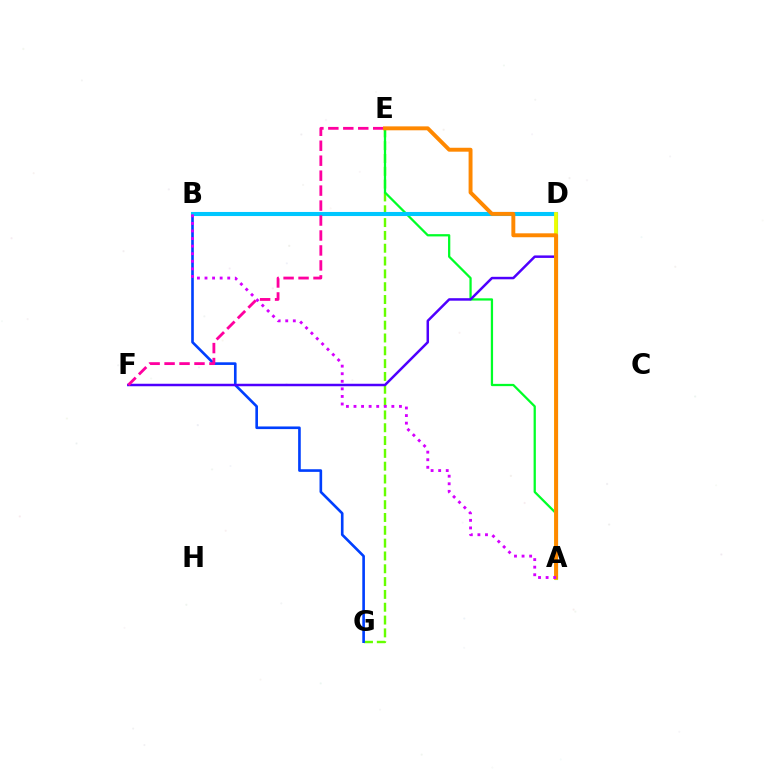{('E', 'G'): [{'color': '#66ff00', 'line_style': 'dashed', 'thickness': 1.74}], ('B', 'G'): [{'color': '#003fff', 'line_style': 'solid', 'thickness': 1.9}], ('A', 'E'): [{'color': '#00ff27', 'line_style': 'solid', 'thickness': 1.63}, {'color': '#ff8800', 'line_style': 'solid', 'thickness': 2.82}], ('A', 'D'): [{'color': '#00ffaf', 'line_style': 'solid', 'thickness': 2.23}, {'color': '#eeff00', 'line_style': 'solid', 'thickness': 2.73}], ('B', 'D'): [{'color': '#ff0000', 'line_style': 'dashed', 'thickness': 2.81}, {'color': '#00c7ff', 'line_style': 'solid', 'thickness': 2.94}], ('D', 'F'): [{'color': '#4f00ff', 'line_style': 'solid', 'thickness': 1.8}], ('E', 'F'): [{'color': '#ff00a0', 'line_style': 'dashed', 'thickness': 2.03}], ('A', 'B'): [{'color': '#d600ff', 'line_style': 'dotted', 'thickness': 2.06}]}